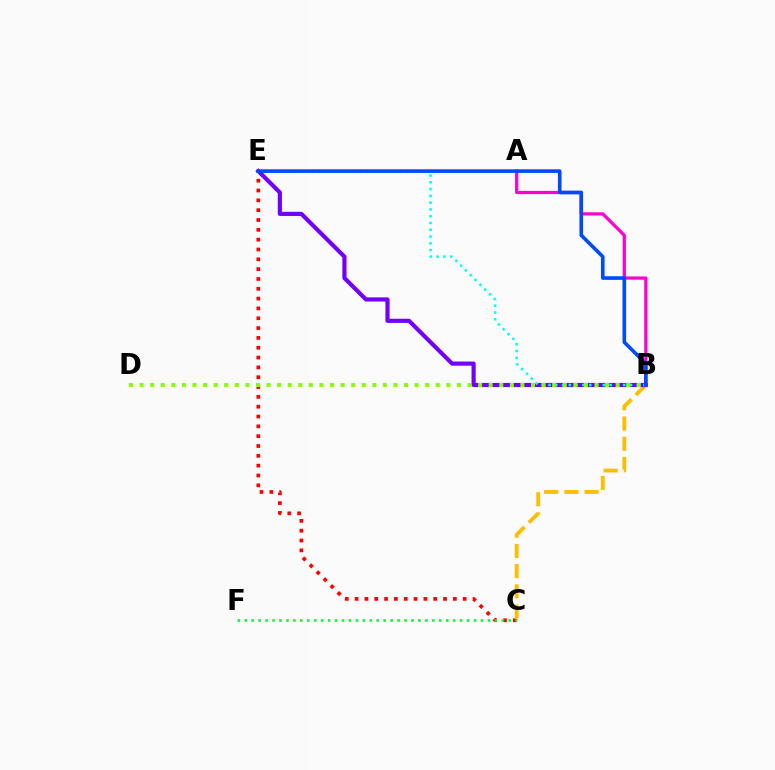{('C', 'E'): [{'color': '#ff0000', 'line_style': 'dotted', 'thickness': 2.67}], ('B', 'C'): [{'color': '#ffbd00', 'line_style': 'dashed', 'thickness': 2.75}], ('B', 'E'): [{'color': '#7200ff', 'line_style': 'solid', 'thickness': 2.99}, {'color': '#00fff6', 'line_style': 'dotted', 'thickness': 1.84}, {'color': '#004bff', 'line_style': 'solid', 'thickness': 2.6}], ('C', 'F'): [{'color': '#00ff39', 'line_style': 'dotted', 'thickness': 1.89}], ('A', 'B'): [{'color': '#ff00cf', 'line_style': 'solid', 'thickness': 2.32}], ('B', 'D'): [{'color': '#84ff00', 'line_style': 'dotted', 'thickness': 2.87}]}